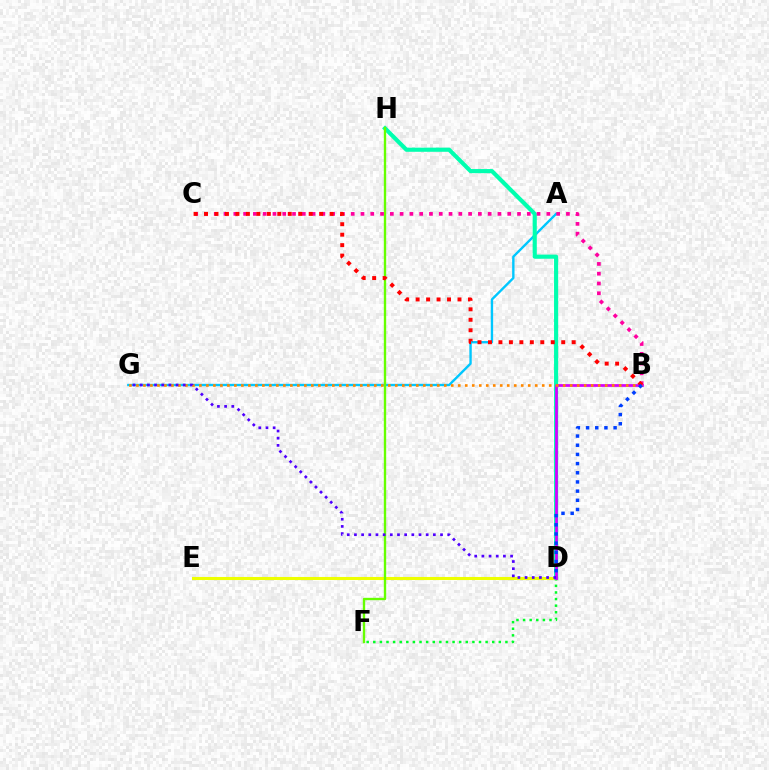{('D', 'E'): [{'color': '#eeff00', 'line_style': 'solid', 'thickness': 2.21}], ('A', 'G'): [{'color': '#00c7ff', 'line_style': 'solid', 'thickness': 1.71}], ('D', 'F'): [{'color': '#00ff27', 'line_style': 'dotted', 'thickness': 1.8}], ('D', 'H'): [{'color': '#00ffaf', 'line_style': 'solid', 'thickness': 2.98}], ('B', 'D'): [{'color': '#d600ff', 'line_style': 'solid', 'thickness': 1.98}, {'color': '#003fff', 'line_style': 'dotted', 'thickness': 2.49}], ('B', 'G'): [{'color': '#ff8800', 'line_style': 'dotted', 'thickness': 1.9}], ('F', 'H'): [{'color': '#66ff00', 'line_style': 'solid', 'thickness': 1.7}], ('B', 'C'): [{'color': '#ff00a0', 'line_style': 'dotted', 'thickness': 2.66}, {'color': '#ff0000', 'line_style': 'dotted', 'thickness': 2.84}], ('D', 'G'): [{'color': '#4f00ff', 'line_style': 'dotted', 'thickness': 1.95}]}